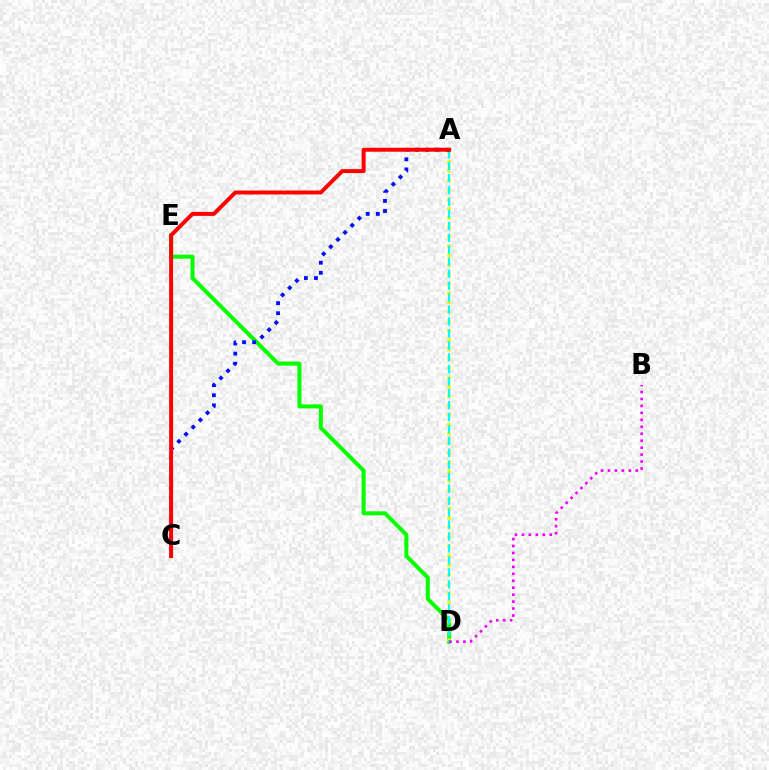{('D', 'E'): [{'color': '#08ff00', 'line_style': 'solid', 'thickness': 2.89}], ('A', 'D'): [{'color': '#fcf500', 'line_style': 'dotted', 'thickness': 2.55}, {'color': '#00fff6', 'line_style': 'dashed', 'thickness': 1.62}], ('A', 'C'): [{'color': '#0010ff', 'line_style': 'dotted', 'thickness': 2.74}, {'color': '#ff0000', 'line_style': 'solid', 'thickness': 2.85}], ('B', 'D'): [{'color': '#ee00ff', 'line_style': 'dotted', 'thickness': 1.89}]}